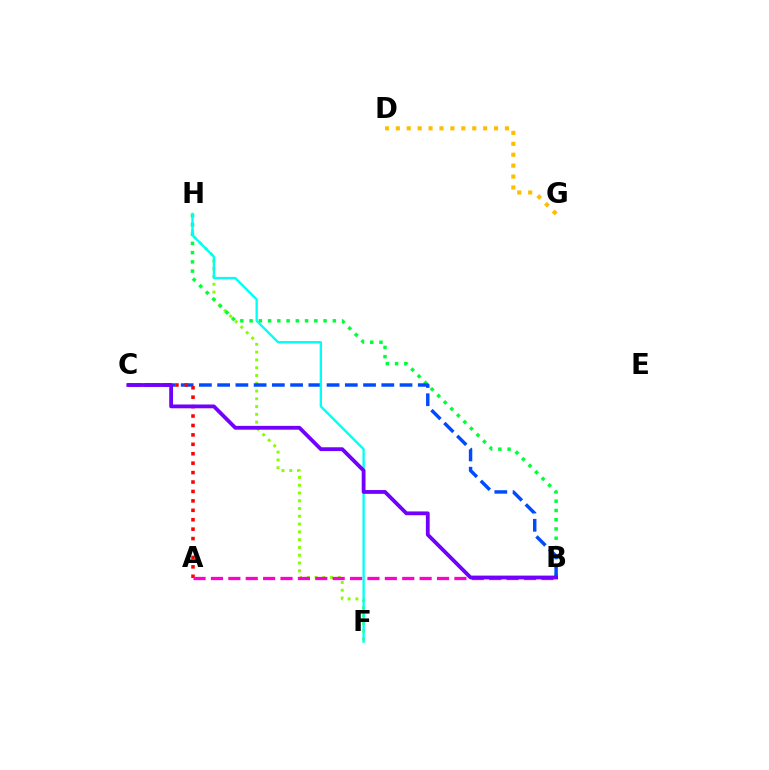{('F', 'H'): [{'color': '#84ff00', 'line_style': 'dotted', 'thickness': 2.11}, {'color': '#00fff6', 'line_style': 'solid', 'thickness': 1.69}], ('B', 'H'): [{'color': '#00ff39', 'line_style': 'dotted', 'thickness': 2.51}], ('B', 'C'): [{'color': '#004bff', 'line_style': 'dashed', 'thickness': 2.48}, {'color': '#7200ff', 'line_style': 'solid', 'thickness': 2.74}], ('A', 'C'): [{'color': '#ff0000', 'line_style': 'dotted', 'thickness': 2.56}], ('D', 'G'): [{'color': '#ffbd00', 'line_style': 'dotted', 'thickness': 2.97}], ('A', 'B'): [{'color': '#ff00cf', 'line_style': 'dashed', 'thickness': 2.36}]}